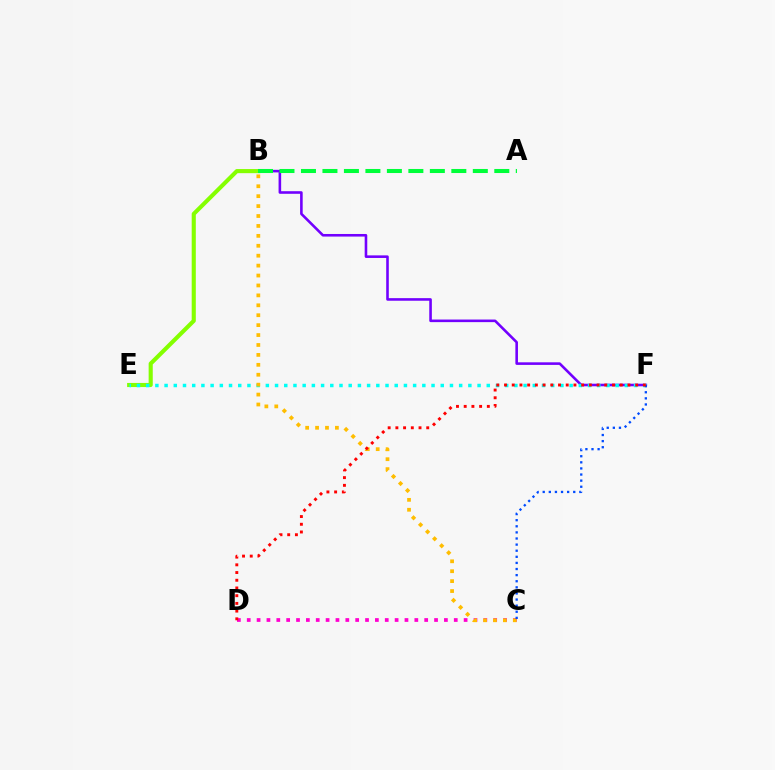{('B', 'F'): [{'color': '#7200ff', 'line_style': 'solid', 'thickness': 1.87}], ('C', 'D'): [{'color': '#ff00cf', 'line_style': 'dotted', 'thickness': 2.68}], ('B', 'E'): [{'color': '#84ff00', 'line_style': 'solid', 'thickness': 2.96}], ('E', 'F'): [{'color': '#00fff6', 'line_style': 'dotted', 'thickness': 2.5}], ('A', 'B'): [{'color': '#00ff39', 'line_style': 'dashed', 'thickness': 2.92}], ('B', 'C'): [{'color': '#ffbd00', 'line_style': 'dotted', 'thickness': 2.7}], ('C', 'F'): [{'color': '#004bff', 'line_style': 'dotted', 'thickness': 1.66}], ('D', 'F'): [{'color': '#ff0000', 'line_style': 'dotted', 'thickness': 2.1}]}